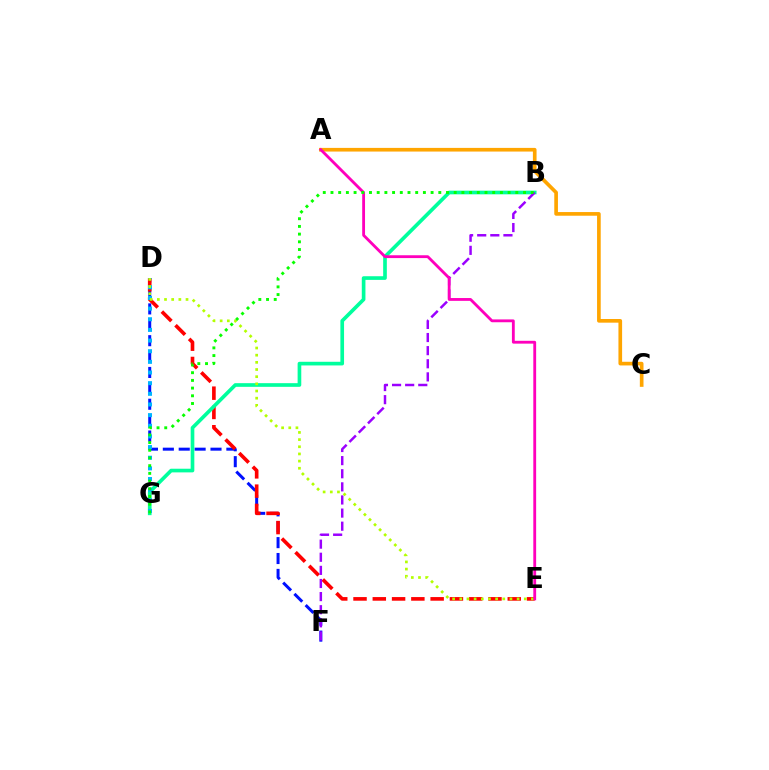{('D', 'F'): [{'color': '#0010ff', 'line_style': 'dashed', 'thickness': 2.16}], ('D', 'E'): [{'color': '#ff0000', 'line_style': 'dashed', 'thickness': 2.62}, {'color': '#b3ff00', 'line_style': 'dotted', 'thickness': 1.95}], ('B', 'G'): [{'color': '#00ff9d', 'line_style': 'solid', 'thickness': 2.64}, {'color': '#08ff00', 'line_style': 'dotted', 'thickness': 2.09}], ('D', 'G'): [{'color': '#00b5ff', 'line_style': 'dotted', 'thickness': 2.89}], ('A', 'C'): [{'color': '#ffa500', 'line_style': 'solid', 'thickness': 2.64}], ('B', 'F'): [{'color': '#9b00ff', 'line_style': 'dashed', 'thickness': 1.78}], ('A', 'E'): [{'color': '#ff00bd', 'line_style': 'solid', 'thickness': 2.04}]}